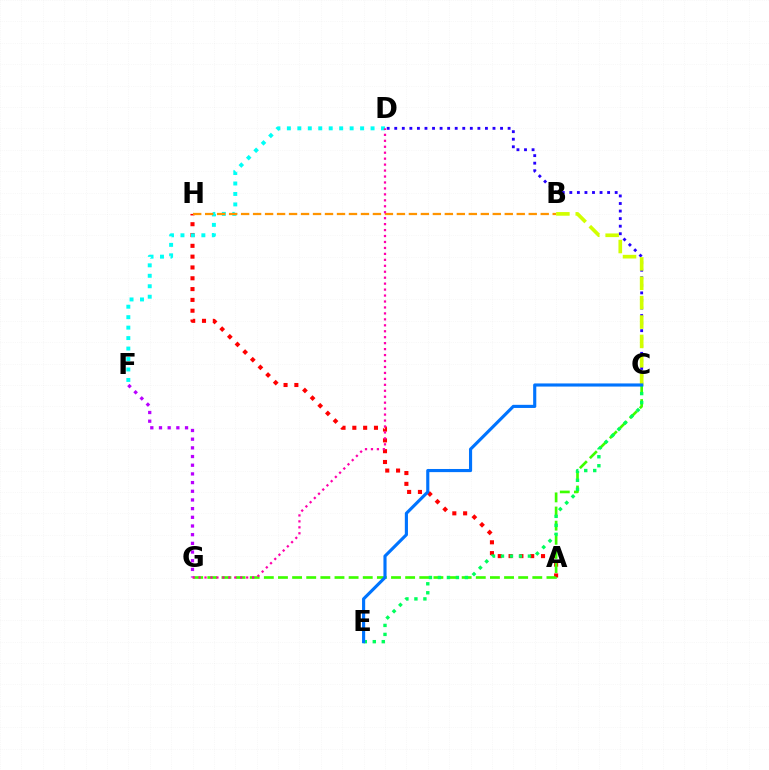{('C', 'D'): [{'color': '#2500ff', 'line_style': 'dotted', 'thickness': 2.05}], ('A', 'H'): [{'color': '#ff0000', 'line_style': 'dotted', 'thickness': 2.94}], ('C', 'G'): [{'color': '#3dff00', 'line_style': 'dashed', 'thickness': 1.92}], ('B', 'C'): [{'color': '#d1ff00', 'line_style': 'dashed', 'thickness': 2.63}], ('F', 'G'): [{'color': '#b900ff', 'line_style': 'dotted', 'thickness': 2.36}], ('D', 'F'): [{'color': '#00fff6', 'line_style': 'dotted', 'thickness': 2.84}], ('B', 'H'): [{'color': '#ff9400', 'line_style': 'dashed', 'thickness': 1.63}], ('C', 'E'): [{'color': '#00ff5c', 'line_style': 'dotted', 'thickness': 2.44}, {'color': '#0074ff', 'line_style': 'solid', 'thickness': 2.26}], ('D', 'G'): [{'color': '#ff00ac', 'line_style': 'dotted', 'thickness': 1.62}]}